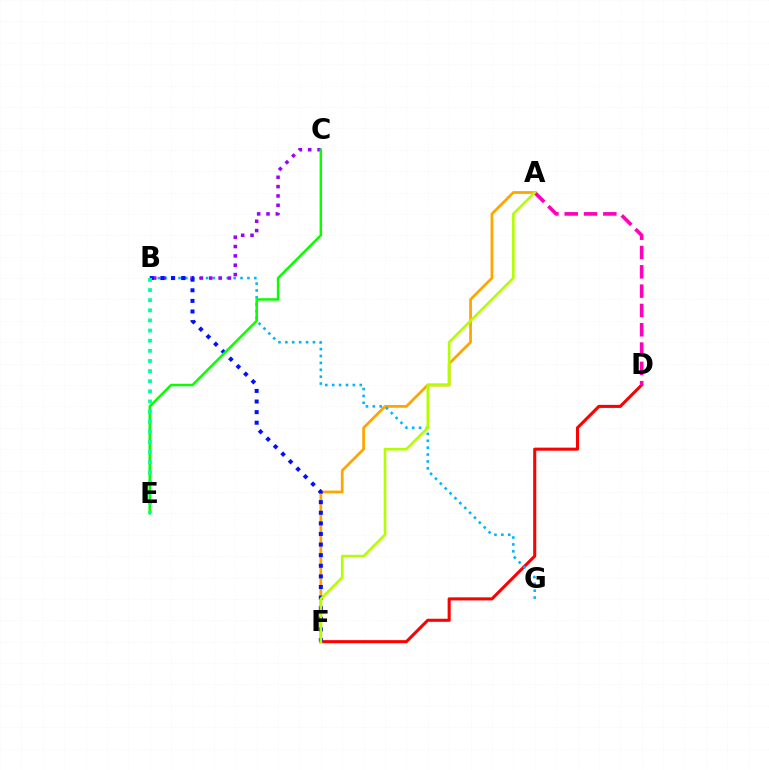{('D', 'F'): [{'color': '#ff0000', 'line_style': 'solid', 'thickness': 2.21}], ('A', 'F'): [{'color': '#ffa500', 'line_style': 'solid', 'thickness': 1.98}, {'color': '#b3ff00', 'line_style': 'solid', 'thickness': 1.89}], ('B', 'G'): [{'color': '#00b5ff', 'line_style': 'dotted', 'thickness': 1.87}], ('A', 'D'): [{'color': '#ff00bd', 'line_style': 'dashed', 'thickness': 2.62}], ('B', 'C'): [{'color': '#9b00ff', 'line_style': 'dotted', 'thickness': 2.54}], ('B', 'F'): [{'color': '#0010ff', 'line_style': 'dotted', 'thickness': 2.88}], ('C', 'E'): [{'color': '#08ff00', 'line_style': 'solid', 'thickness': 1.78}], ('B', 'E'): [{'color': '#00ff9d', 'line_style': 'dotted', 'thickness': 2.75}]}